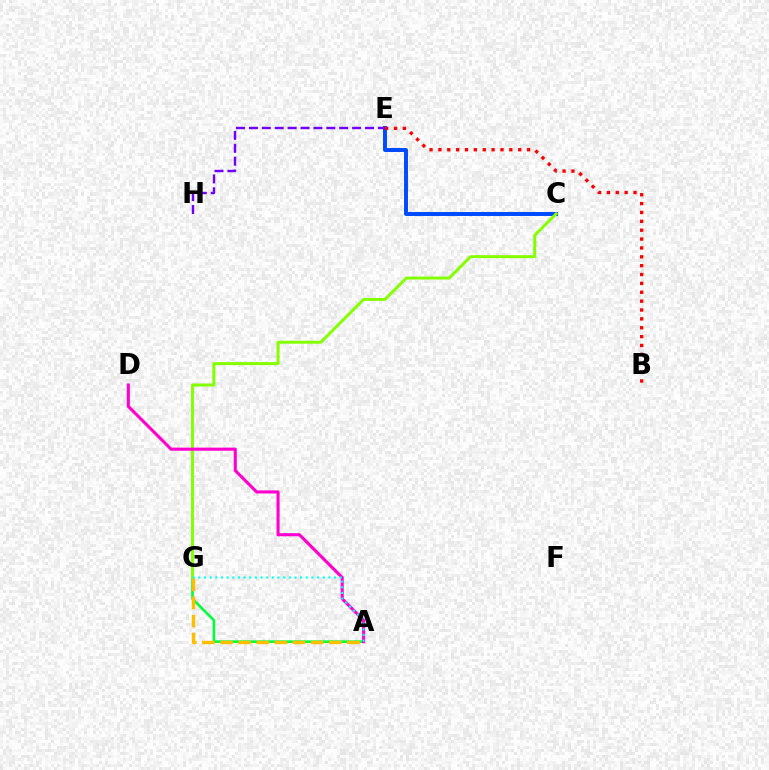{('C', 'E'): [{'color': '#004bff', 'line_style': 'solid', 'thickness': 2.84}], ('A', 'G'): [{'color': '#00ff39', 'line_style': 'solid', 'thickness': 1.89}, {'color': '#ffbd00', 'line_style': 'dashed', 'thickness': 2.46}, {'color': '#00fff6', 'line_style': 'dotted', 'thickness': 1.54}], ('C', 'G'): [{'color': '#84ff00', 'line_style': 'solid', 'thickness': 2.13}], ('A', 'D'): [{'color': '#ff00cf', 'line_style': 'solid', 'thickness': 2.23}], ('E', 'H'): [{'color': '#7200ff', 'line_style': 'dashed', 'thickness': 1.75}], ('B', 'E'): [{'color': '#ff0000', 'line_style': 'dotted', 'thickness': 2.41}]}